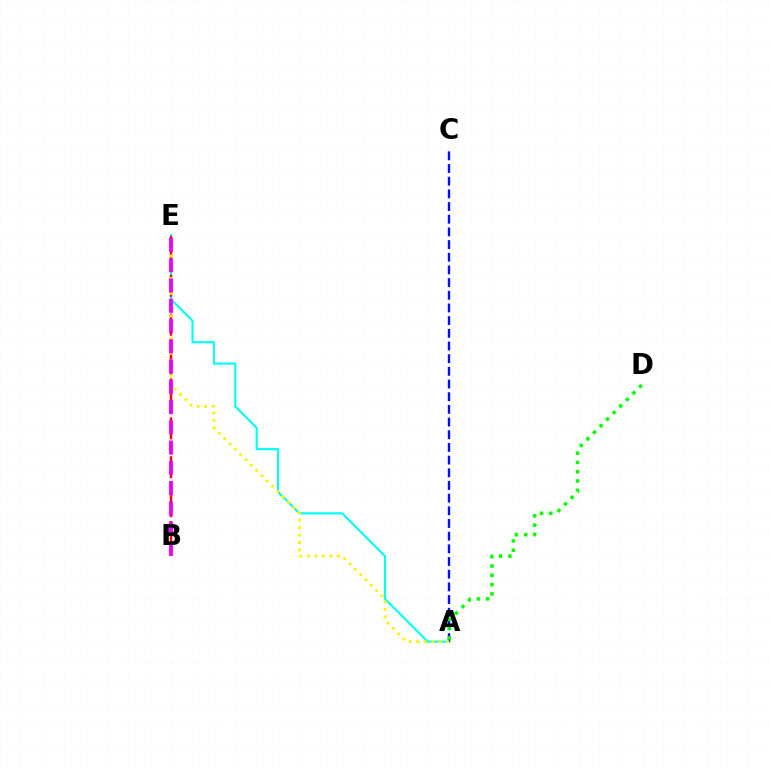{('A', 'E'): [{'color': '#00fff6', 'line_style': 'solid', 'thickness': 1.53}, {'color': '#fcf500', 'line_style': 'dotted', 'thickness': 2.04}], ('A', 'C'): [{'color': '#0010ff', 'line_style': 'dashed', 'thickness': 1.72}], ('B', 'E'): [{'color': '#ff0000', 'line_style': 'dashed', 'thickness': 1.76}, {'color': '#ee00ff', 'line_style': 'dashed', 'thickness': 2.75}], ('A', 'D'): [{'color': '#08ff00', 'line_style': 'dotted', 'thickness': 2.53}]}